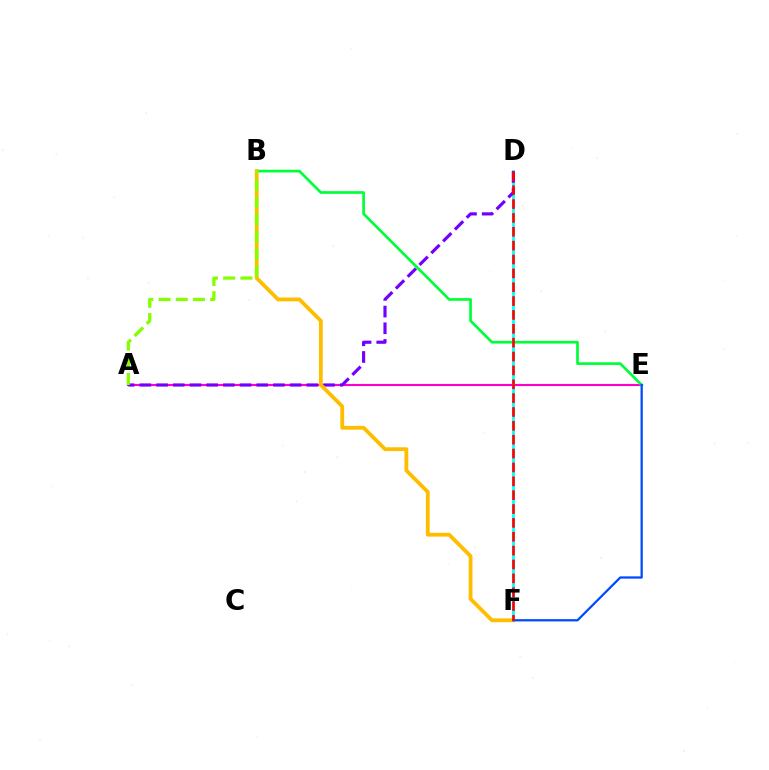{('A', 'E'): [{'color': '#ff00cf', 'line_style': 'solid', 'thickness': 1.53}], ('B', 'E'): [{'color': '#00ff39', 'line_style': 'solid', 'thickness': 1.94}], ('D', 'F'): [{'color': '#00fff6', 'line_style': 'solid', 'thickness': 1.96}, {'color': '#ff0000', 'line_style': 'dashed', 'thickness': 1.88}], ('A', 'D'): [{'color': '#7200ff', 'line_style': 'dashed', 'thickness': 2.27}], ('B', 'F'): [{'color': '#ffbd00', 'line_style': 'solid', 'thickness': 2.75}], ('A', 'B'): [{'color': '#84ff00', 'line_style': 'dashed', 'thickness': 2.34}], ('E', 'F'): [{'color': '#004bff', 'line_style': 'solid', 'thickness': 1.63}]}